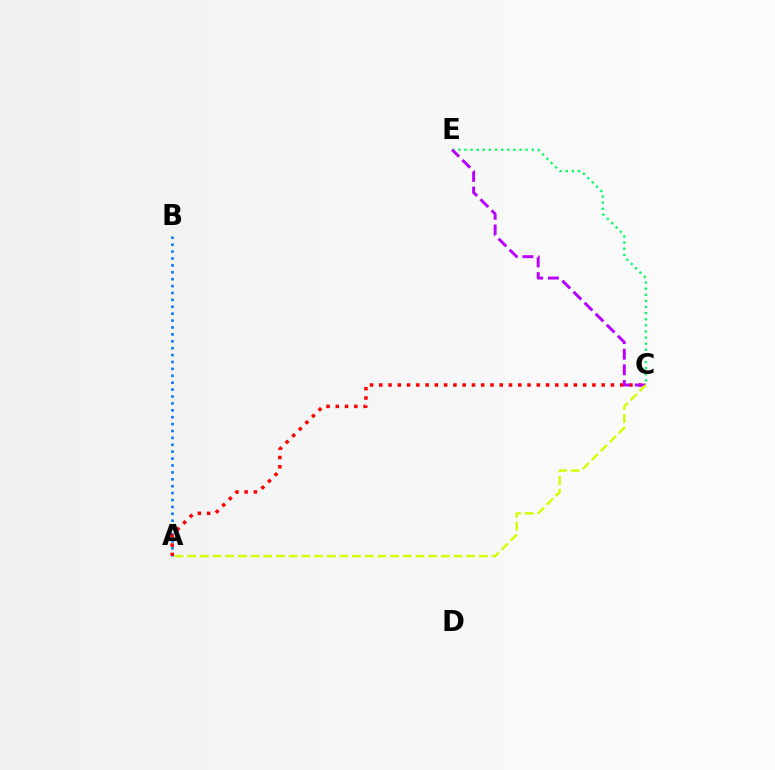{('A', 'B'): [{'color': '#0074ff', 'line_style': 'dotted', 'thickness': 1.87}], ('A', 'C'): [{'color': '#ff0000', 'line_style': 'dotted', 'thickness': 2.52}, {'color': '#d1ff00', 'line_style': 'dashed', 'thickness': 1.72}], ('C', 'E'): [{'color': '#00ff5c', 'line_style': 'dotted', 'thickness': 1.66}, {'color': '#b900ff', 'line_style': 'dashed', 'thickness': 2.12}]}